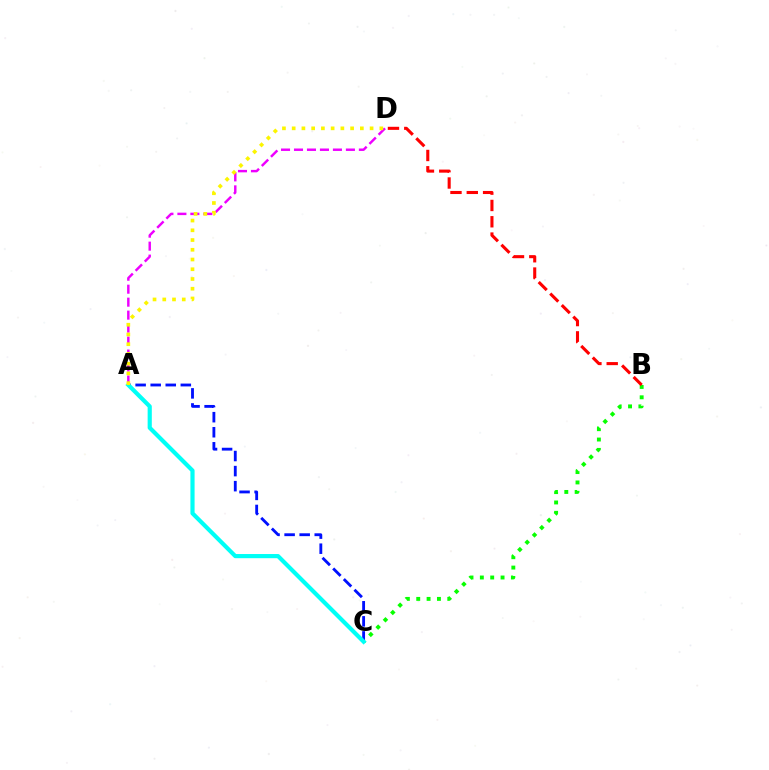{('A', 'D'): [{'color': '#ee00ff', 'line_style': 'dashed', 'thickness': 1.76}, {'color': '#fcf500', 'line_style': 'dotted', 'thickness': 2.65}], ('B', 'C'): [{'color': '#08ff00', 'line_style': 'dotted', 'thickness': 2.81}], ('A', 'C'): [{'color': '#0010ff', 'line_style': 'dashed', 'thickness': 2.05}, {'color': '#00fff6', 'line_style': 'solid', 'thickness': 3.0}], ('B', 'D'): [{'color': '#ff0000', 'line_style': 'dashed', 'thickness': 2.22}]}